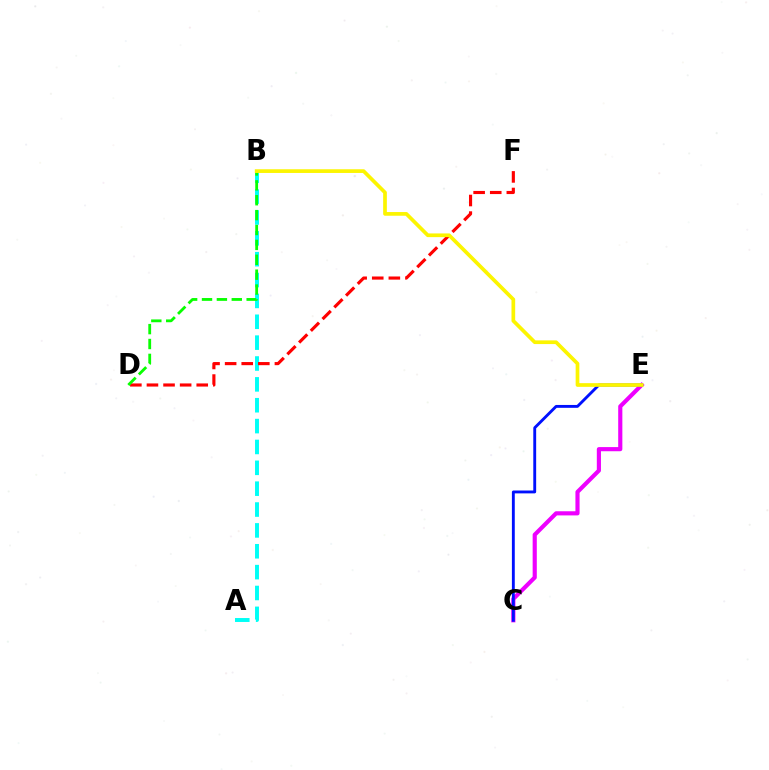{('C', 'E'): [{'color': '#ee00ff', 'line_style': 'solid', 'thickness': 2.98}, {'color': '#0010ff', 'line_style': 'solid', 'thickness': 2.07}], ('A', 'B'): [{'color': '#00fff6', 'line_style': 'dashed', 'thickness': 2.83}], ('D', 'F'): [{'color': '#ff0000', 'line_style': 'dashed', 'thickness': 2.25}], ('B', 'D'): [{'color': '#08ff00', 'line_style': 'dashed', 'thickness': 2.02}], ('B', 'E'): [{'color': '#fcf500', 'line_style': 'solid', 'thickness': 2.66}]}